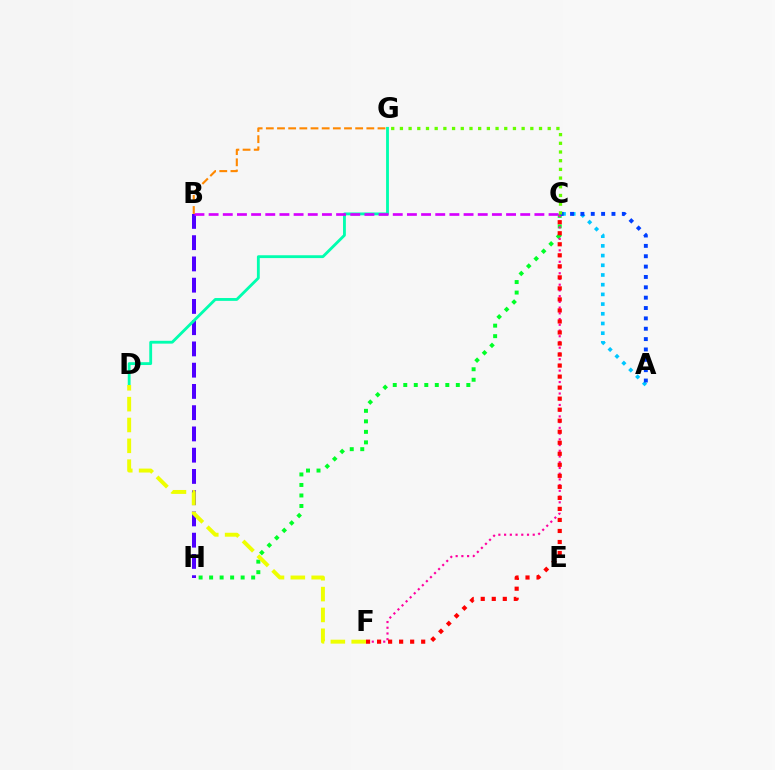{('C', 'H'): [{'color': '#00ff27', 'line_style': 'dotted', 'thickness': 2.86}], ('A', 'C'): [{'color': '#00c7ff', 'line_style': 'dotted', 'thickness': 2.64}, {'color': '#003fff', 'line_style': 'dotted', 'thickness': 2.81}], ('B', 'H'): [{'color': '#4f00ff', 'line_style': 'dashed', 'thickness': 2.89}], ('C', 'F'): [{'color': '#ff00a0', 'line_style': 'dotted', 'thickness': 1.56}, {'color': '#ff0000', 'line_style': 'dotted', 'thickness': 3.0}], ('D', 'G'): [{'color': '#00ffaf', 'line_style': 'solid', 'thickness': 2.04}], ('B', 'C'): [{'color': '#d600ff', 'line_style': 'dashed', 'thickness': 1.92}], ('B', 'G'): [{'color': '#ff8800', 'line_style': 'dashed', 'thickness': 1.52}], ('D', 'F'): [{'color': '#eeff00', 'line_style': 'dashed', 'thickness': 2.83}], ('C', 'G'): [{'color': '#66ff00', 'line_style': 'dotted', 'thickness': 2.36}]}